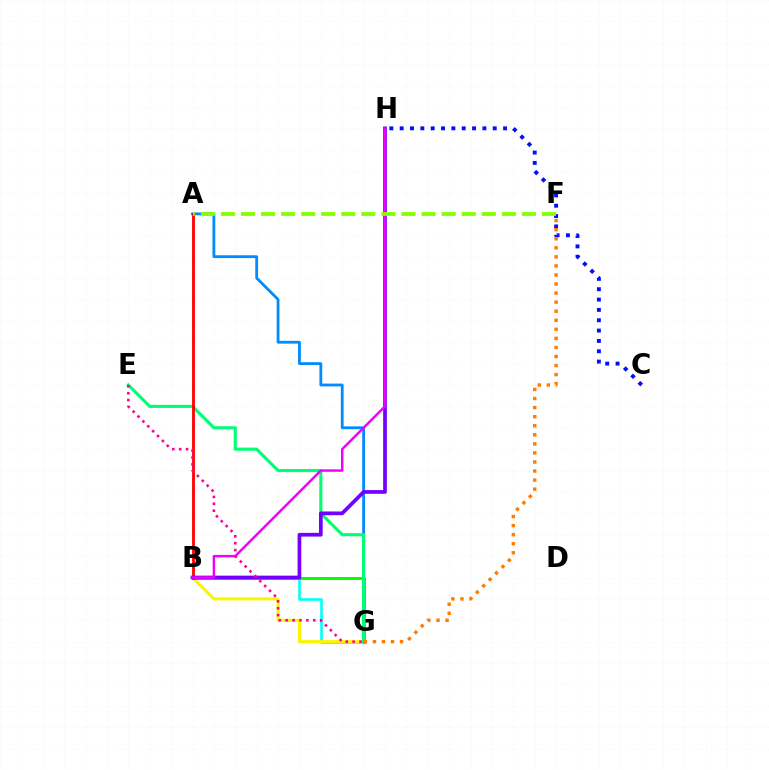{('A', 'G'): [{'color': '#008cff', 'line_style': 'solid', 'thickness': 2.03}], ('B', 'G'): [{'color': '#00fff6', 'line_style': 'solid', 'thickness': 1.87}, {'color': '#fcf500', 'line_style': 'solid', 'thickness': 2.21}, {'color': '#08ff00', 'line_style': 'solid', 'thickness': 2.16}], ('C', 'H'): [{'color': '#0010ff', 'line_style': 'dotted', 'thickness': 2.81}], ('E', 'G'): [{'color': '#00ff74', 'line_style': 'solid', 'thickness': 2.24}, {'color': '#ff0094', 'line_style': 'dotted', 'thickness': 1.87}], ('A', 'B'): [{'color': '#ff0000', 'line_style': 'solid', 'thickness': 2.03}], ('B', 'H'): [{'color': '#7200ff', 'line_style': 'solid', 'thickness': 2.68}, {'color': '#ee00ff', 'line_style': 'solid', 'thickness': 1.76}], ('A', 'F'): [{'color': '#84ff00', 'line_style': 'dashed', 'thickness': 2.73}], ('F', 'G'): [{'color': '#ff7c00', 'line_style': 'dotted', 'thickness': 2.46}]}